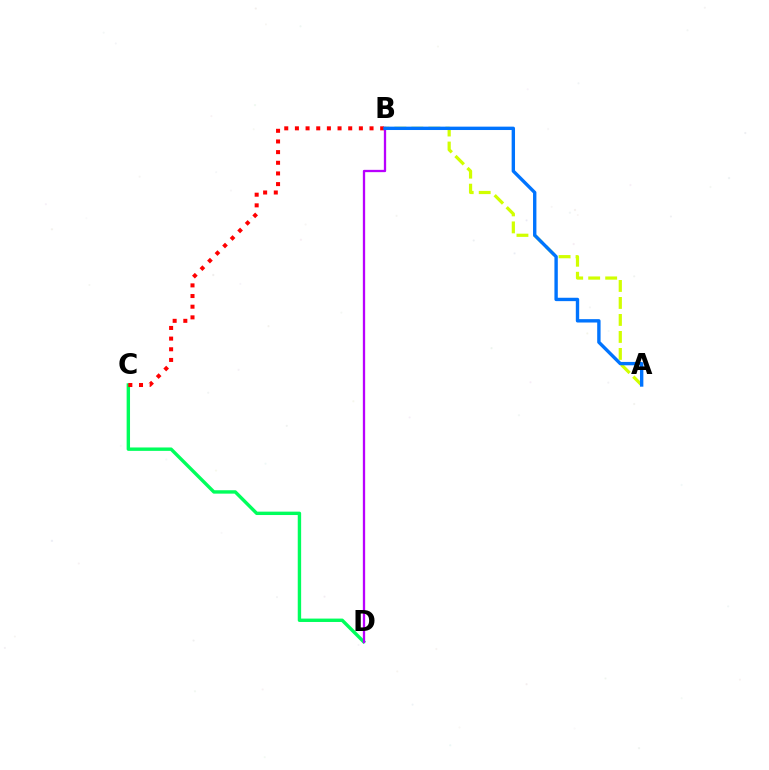{('C', 'D'): [{'color': '#00ff5c', 'line_style': 'solid', 'thickness': 2.44}], ('A', 'B'): [{'color': '#d1ff00', 'line_style': 'dashed', 'thickness': 2.31}, {'color': '#0074ff', 'line_style': 'solid', 'thickness': 2.43}], ('B', 'C'): [{'color': '#ff0000', 'line_style': 'dotted', 'thickness': 2.9}], ('B', 'D'): [{'color': '#b900ff', 'line_style': 'solid', 'thickness': 1.66}]}